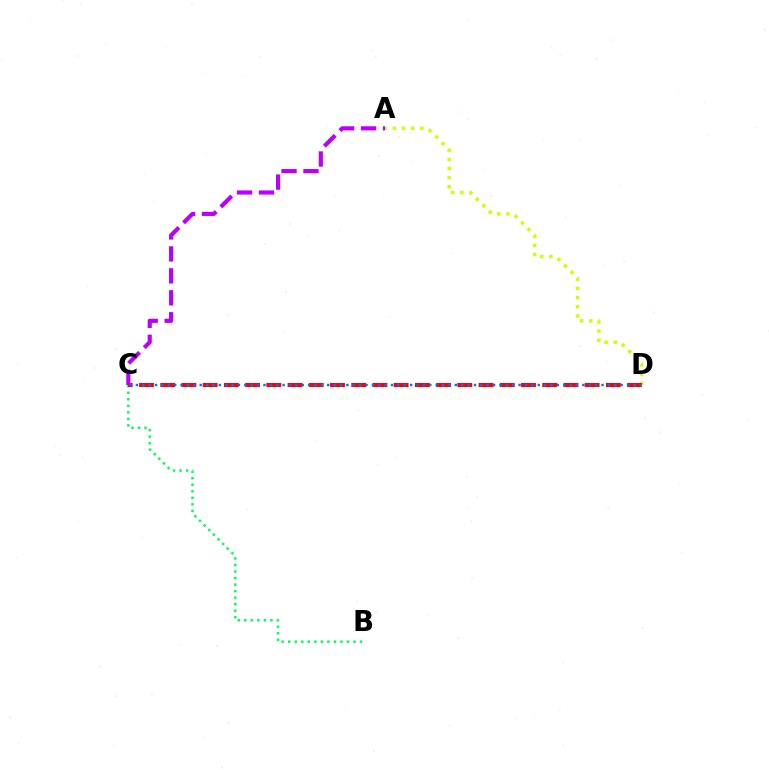{('A', 'D'): [{'color': '#d1ff00', 'line_style': 'dotted', 'thickness': 2.49}], ('B', 'C'): [{'color': '#00ff5c', 'line_style': 'dotted', 'thickness': 1.77}], ('C', 'D'): [{'color': '#ff0000', 'line_style': 'dashed', 'thickness': 2.88}, {'color': '#0074ff', 'line_style': 'dotted', 'thickness': 1.73}], ('A', 'C'): [{'color': '#b900ff', 'line_style': 'dashed', 'thickness': 2.98}]}